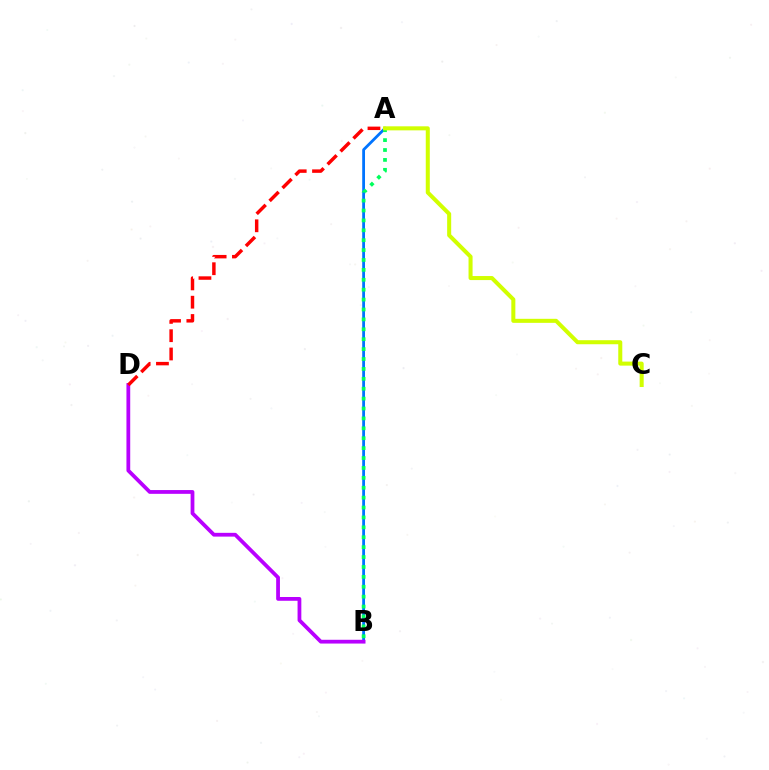{('A', 'B'): [{'color': '#0074ff', 'line_style': 'solid', 'thickness': 2.01}, {'color': '#00ff5c', 'line_style': 'dotted', 'thickness': 2.69}], ('B', 'D'): [{'color': '#b900ff', 'line_style': 'solid', 'thickness': 2.72}], ('A', 'D'): [{'color': '#ff0000', 'line_style': 'dashed', 'thickness': 2.49}], ('A', 'C'): [{'color': '#d1ff00', 'line_style': 'solid', 'thickness': 2.9}]}